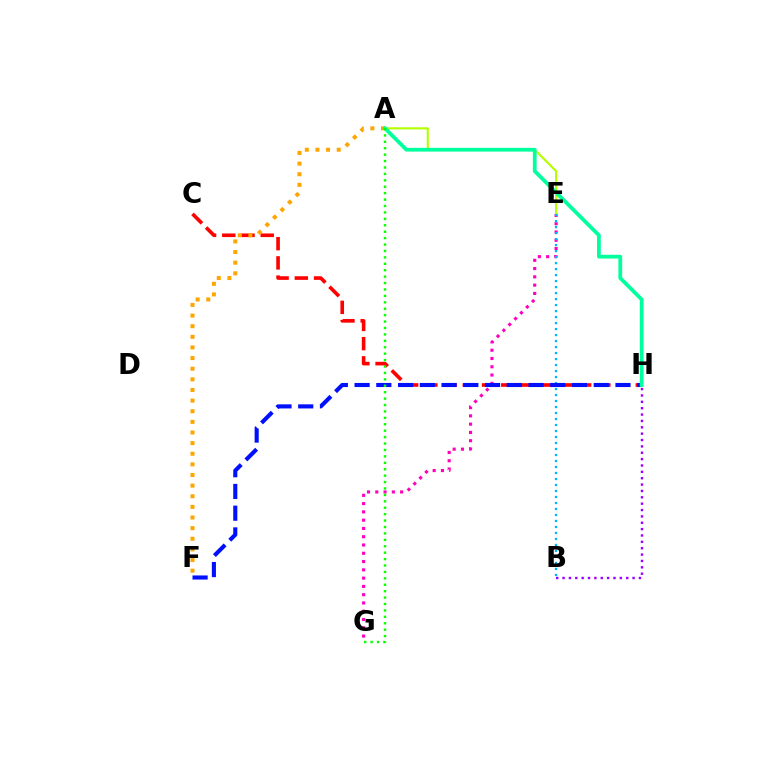{('E', 'G'): [{'color': '#ff00bd', 'line_style': 'dotted', 'thickness': 2.25}], ('A', 'E'): [{'color': '#b3ff00', 'line_style': 'solid', 'thickness': 1.53}], ('C', 'H'): [{'color': '#ff0000', 'line_style': 'dashed', 'thickness': 2.61}], ('A', 'F'): [{'color': '#ffa500', 'line_style': 'dotted', 'thickness': 2.89}], ('B', 'H'): [{'color': '#9b00ff', 'line_style': 'dotted', 'thickness': 1.73}], ('B', 'E'): [{'color': '#00b5ff', 'line_style': 'dotted', 'thickness': 1.63}], ('F', 'H'): [{'color': '#0010ff', 'line_style': 'dashed', 'thickness': 2.95}], ('A', 'H'): [{'color': '#00ff9d', 'line_style': 'solid', 'thickness': 2.71}], ('A', 'G'): [{'color': '#08ff00', 'line_style': 'dotted', 'thickness': 1.74}]}